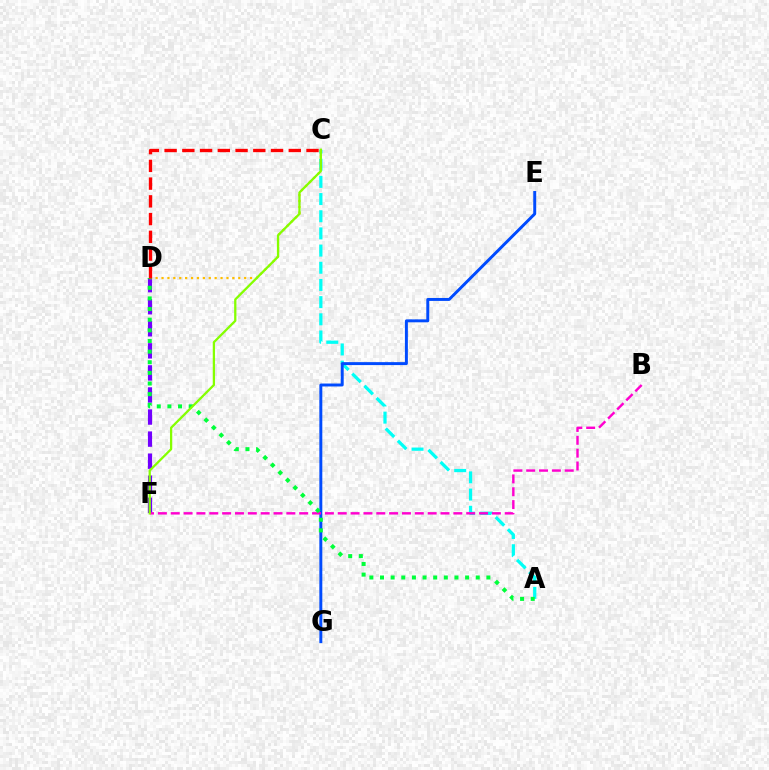{('A', 'C'): [{'color': '#00fff6', 'line_style': 'dashed', 'thickness': 2.33}], ('E', 'G'): [{'color': '#004bff', 'line_style': 'solid', 'thickness': 2.12}], ('D', 'F'): [{'color': '#7200ff', 'line_style': 'dashed', 'thickness': 3.0}], ('C', 'D'): [{'color': '#ffbd00', 'line_style': 'dotted', 'thickness': 1.6}, {'color': '#ff0000', 'line_style': 'dashed', 'thickness': 2.41}], ('B', 'F'): [{'color': '#ff00cf', 'line_style': 'dashed', 'thickness': 1.75}], ('A', 'D'): [{'color': '#00ff39', 'line_style': 'dotted', 'thickness': 2.89}], ('C', 'F'): [{'color': '#84ff00', 'line_style': 'solid', 'thickness': 1.64}]}